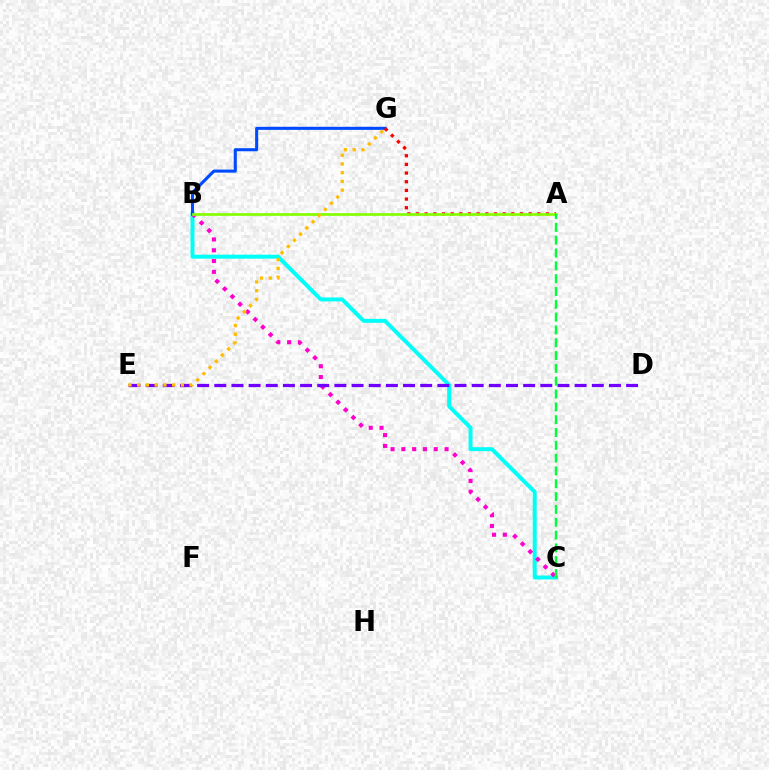{('B', 'C'): [{'color': '#00fff6', 'line_style': 'solid', 'thickness': 2.85}, {'color': '#ff00cf', 'line_style': 'dotted', 'thickness': 2.93}], ('B', 'G'): [{'color': '#004bff', 'line_style': 'solid', 'thickness': 2.21}], ('A', 'G'): [{'color': '#ff0000', 'line_style': 'dotted', 'thickness': 2.35}], ('A', 'B'): [{'color': '#84ff00', 'line_style': 'solid', 'thickness': 1.93}], ('D', 'E'): [{'color': '#7200ff', 'line_style': 'dashed', 'thickness': 2.33}], ('A', 'C'): [{'color': '#00ff39', 'line_style': 'dashed', 'thickness': 1.74}], ('E', 'G'): [{'color': '#ffbd00', 'line_style': 'dotted', 'thickness': 2.37}]}